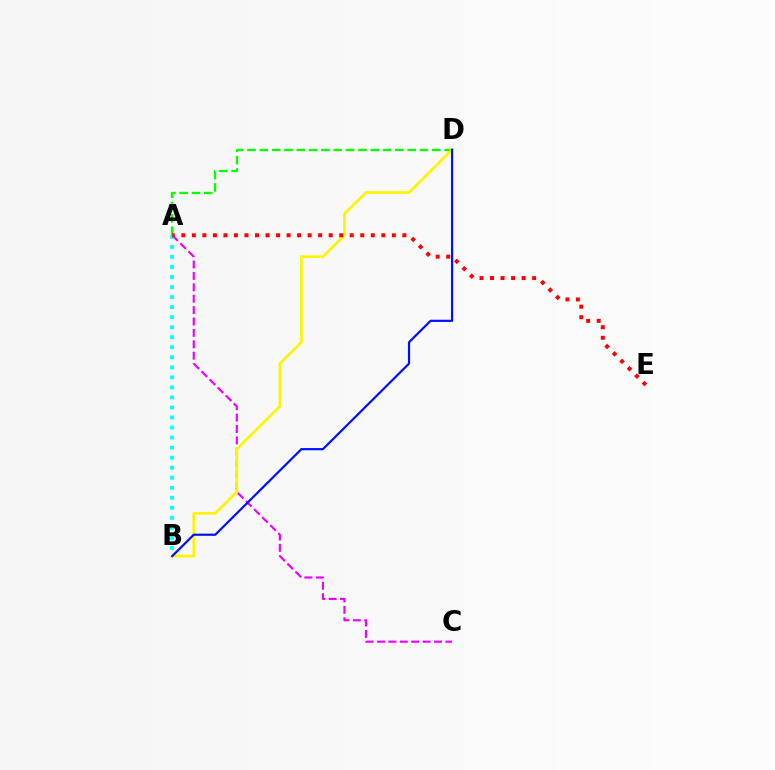{('A', 'D'): [{'color': '#08ff00', 'line_style': 'dashed', 'thickness': 1.67}], ('A', 'C'): [{'color': '#ee00ff', 'line_style': 'dashed', 'thickness': 1.55}], ('B', 'D'): [{'color': '#fcf500', 'line_style': 'solid', 'thickness': 1.93}, {'color': '#0010ff', 'line_style': 'solid', 'thickness': 1.59}], ('A', 'B'): [{'color': '#00fff6', 'line_style': 'dotted', 'thickness': 2.73}], ('A', 'E'): [{'color': '#ff0000', 'line_style': 'dotted', 'thickness': 2.86}]}